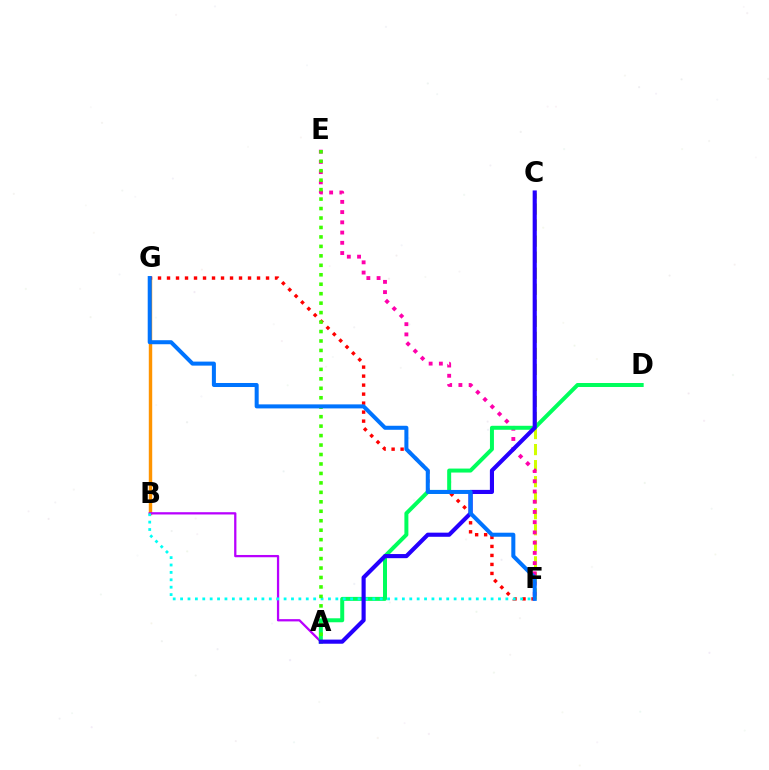{('C', 'F'): [{'color': '#d1ff00', 'line_style': 'dashed', 'thickness': 2.18}], ('E', 'F'): [{'color': '#ff00ac', 'line_style': 'dotted', 'thickness': 2.78}], ('B', 'G'): [{'color': '#ff9400', 'line_style': 'solid', 'thickness': 2.46}], ('A', 'B'): [{'color': '#b900ff', 'line_style': 'solid', 'thickness': 1.64}], ('F', 'G'): [{'color': '#ff0000', 'line_style': 'dotted', 'thickness': 2.45}, {'color': '#0074ff', 'line_style': 'solid', 'thickness': 2.9}], ('A', 'D'): [{'color': '#00ff5c', 'line_style': 'solid', 'thickness': 2.87}], ('B', 'F'): [{'color': '#00fff6', 'line_style': 'dotted', 'thickness': 2.01}], ('A', 'C'): [{'color': '#2500ff', 'line_style': 'solid', 'thickness': 2.97}], ('A', 'E'): [{'color': '#3dff00', 'line_style': 'dotted', 'thickness': 2.57}]}